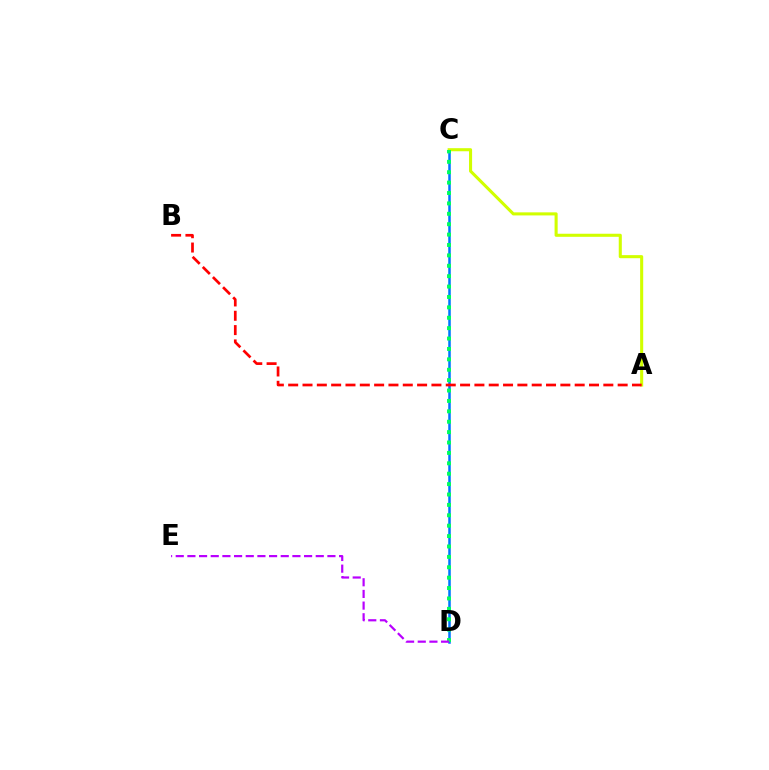{('C', 'D'): [{'color': '#0074ff', 'line_style': 'solid', 'thickness': 1.82}, {'color': '#00ff5c', 'line_style': 'dotted', 'thickness': 2.82}], ('A', 'C'): [{'color': '#d1ff00', 'line_style': 'solid', 'thickness': 2.21}], ('A', 'B'): [{'color': '#ff0000', 'line_style': 'dashed', 'thickness': 1.95}], ('D', 'E'): [{'color': '#b900ff', 'line_style': 'dashed', 'thickness': 1.59}]}